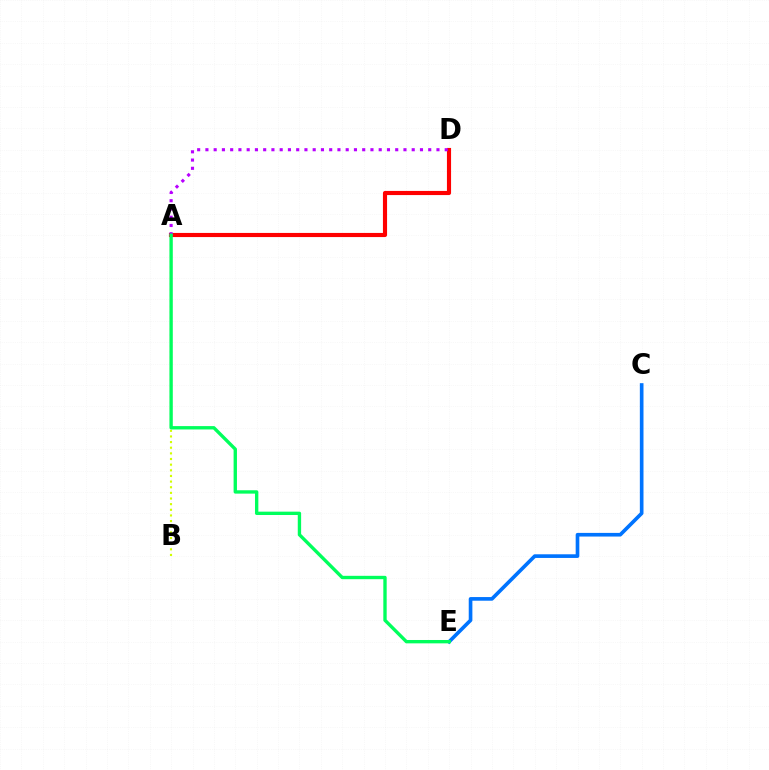{('A', 'B'): [{'color': '#d1ff00', 'line_style': 'dotted', 'thickness': 1.53}], ('A', 'D'): [{'color': '#ff0000', 'line_style': 'solid', 'thickness': 2.98}, {'color': '#b900ff', 'line_style': 'dotted', 'thickness': 2.24}], ('C', 'E'): [{'color': '#0074ff', 'line_style': 'solid', 'thickness': 2.63}], ('A', 'E'): [{'color': '#00ff5c', 'line_style': 'solid', 'thickness': 2.42}]}